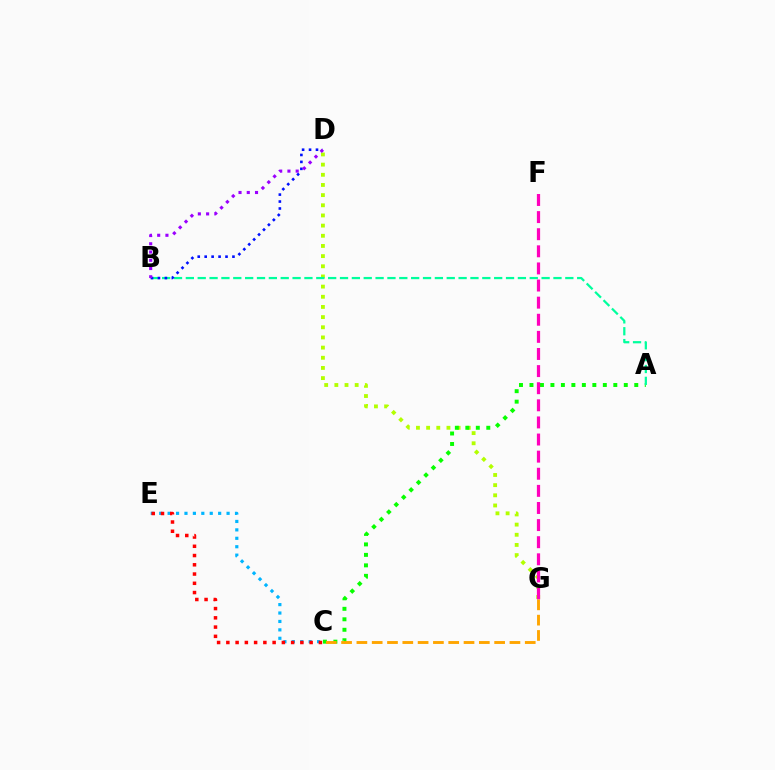{('D', 'G'): [{'color': '#b3ff00', 'line_style': 'dotted', 'thickness': 2.76}], ('A', 'C'): [{'color': '#08ff00', 'line_style': 'dotted', 'thickness': 2.85}], ('A', 'B'): [{'color': '#00ff9d', 'line_style': 'dashed', 'thickness': 1.61}], ('F', 'G'): [{'color': '#ff00bd', 'line_style': 'dashed', 'thickness': 2.32}], ('C', 'E'): [{'color': '#00b5ff', 'line_style': 'dotted', 'thickness': 2.29}, {'color': '#ff0000', 'line_style': 'dotted', 'thickness': 2.51}], ('B', 'D'): [{'color': '#0010ff', 'line_style': 'dotted', 'thickness': 1.89}, {'color': '#9b00ff', 'line_style': 'dotted', 'thickness': 2.24}], ('C', 'G'): [{'color': '#ffa500', 'line_style': 'dashed', 'thickness': 2.08}]}